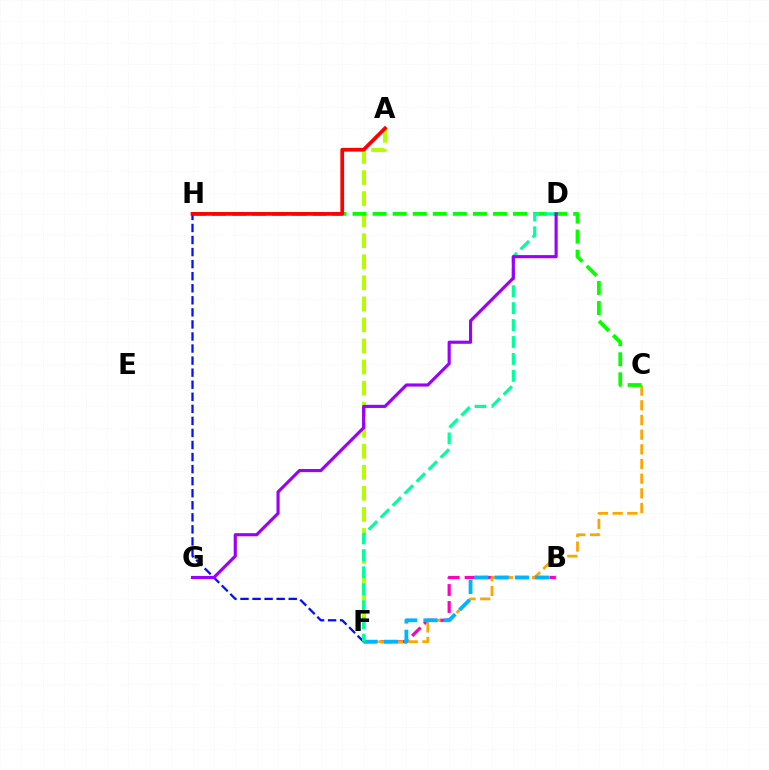{('B', 'F'): [{'color': '#ff00bd', 'line_style': 'dashed', 'thickness': 2.3}, {'color': '#00b5ff', 'line_style': 'dashed', 'thickness': 2.76}], ('A', 'F'): [{'color': '#b3ff00', 'line_style': 'dashed', 'thickness': 2.86}], ('C', 'F'): [{'color': '#ffa500', 'line_style': 'dashed', 'thickness': 1.99}], ('C', 'H'): [{'color': '#08ff00', 'line_style': 'dashed', 'thickness': 2.72}], ('F', 'H'): [{'color': '#0010ff', 'line_style': 'dashed', 'thickness': 1.64}], ('D', 'F'): [{'color': '#00ff9d', 'line_style': 'dashed', 'thickness': 2.3}], ('A', 'H'): [{'color': '#ff0000', 'line_style': 'solid', 'thickness': 2.68}], ('D', 'G'): [{'color': '#9b00ff', 'line_style': 'solid', 'thickness': 2.26}]}